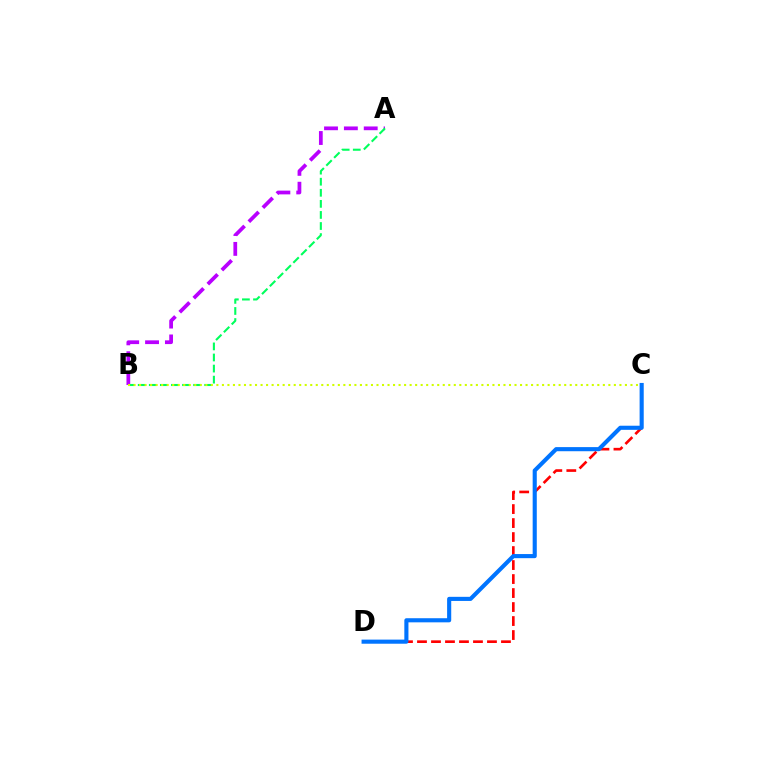{('A', 'B'): [{'color': '#b900ff', 'line_style': 'dashed', 'thickness': 2.7}, {'color': '#00ff5c', 'line_style': 'dashed', 'thickness': 1.5}], ('C', 'D'): [{'color': '#ff0000', 'line_style': 'dashed', 'thickness': 1.9}, {'color': '#0074ff', 'line_style': 'solid', 'thickness': 2.96}], ('B', 'C'): [{'color': '#d1ff00', 'line_style': 'dotted', 'thickness': 1.5}]}